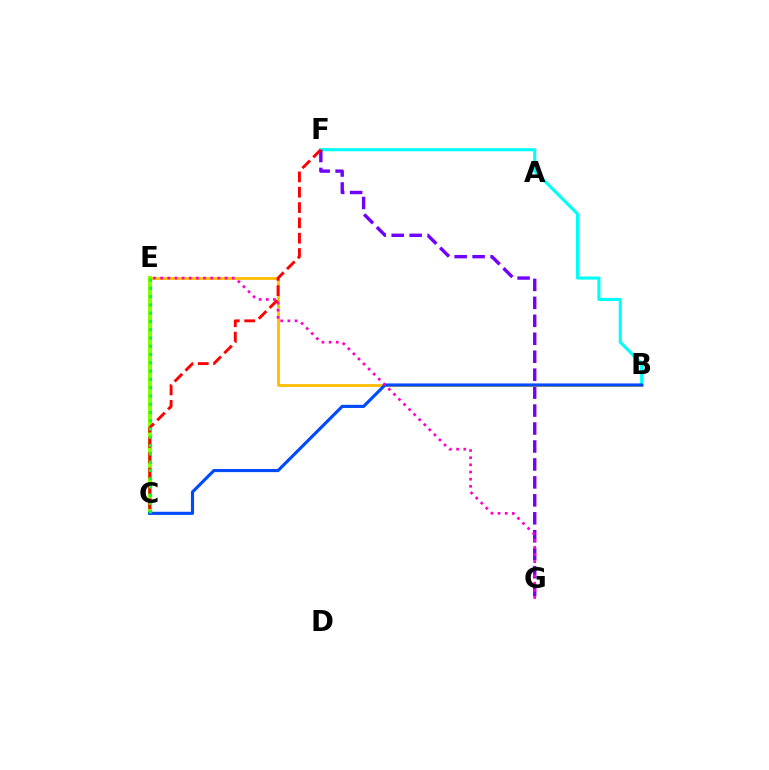{('B', 'F'): [{'color': '#00fff6', 'line_style': 'solid', 'thickness': 2.23}], ('F', 'G'): [{'color': '#7200ff', 'line_style': 'dashed', 'thickness': 2.44}], ('B', 'E'): [{'color': '#ffbd00', 'line_style': 'solid', 'thickness': 1.99}], ('C', 'E'): [{'color': '#84ff00', 'line_style': 'solid', 'thickness': 2.91}, {'color': '#00ff39', 'line_style': 'dotted', 'thickness': 2.25}], ('B', 'C'): [{'color': '#004bff', 'line_style': 'solid', 'thickness': 2.26}], ('E', 'G'): [{'color': '#ff00cf', 'line_style': 'dotted', 'thickness': 1.94}], ('C', 'F'): [{'color': '#ff0000', 'line_style': 'dashed', 'thickness': 2.08}]}